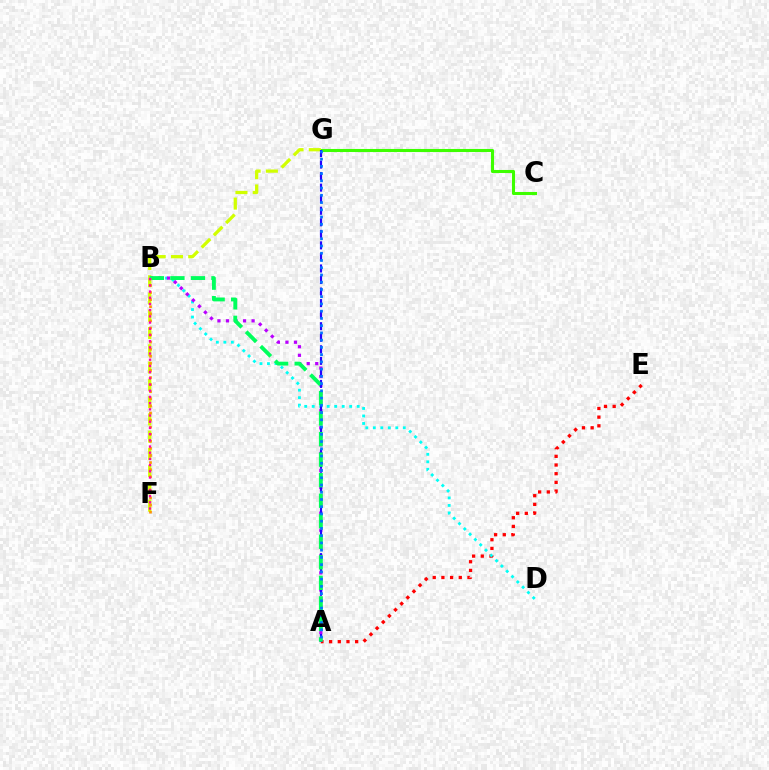{('A', 'E'): [{'color': '#ff0000', 'line_style': 'dotted', 'thickness': 2.36}], ('C', 'G'): [{'color': '#3dff00', 'line_style': 'solid', 'thickness': 2.21}], ('B', 'D'): [{'color': '#00fff6', 'line_style': 'dotted', 'thickness': 2.04}], ('F', 'G'): [{'color': '#d1ff00', 'line_style': 'dashed', 'thickness': 2.35}], ('A', 'B'): [{'color': '#b900ff', 'line_style': 'dotted', 'thickness': 2.32}, {'color': '#00ff5c', 'line_style': 'dashed', 'thickness': 2.79}], ('A', 'G'): [{'color': '#2500ff', 'line_style': 'dashed', 'thickness': 1.57}, {'color': '#0074ff', 'line_style': 'dotted', 'thickness': 1.97}], ('B', 'F'): [{'color': '#ff9400', 'line_style': 'dotted', 'thickness': 1.92}, {'color': '#ff00ac', 'line_style': 'dotted', 'thickness': 1.68}]}